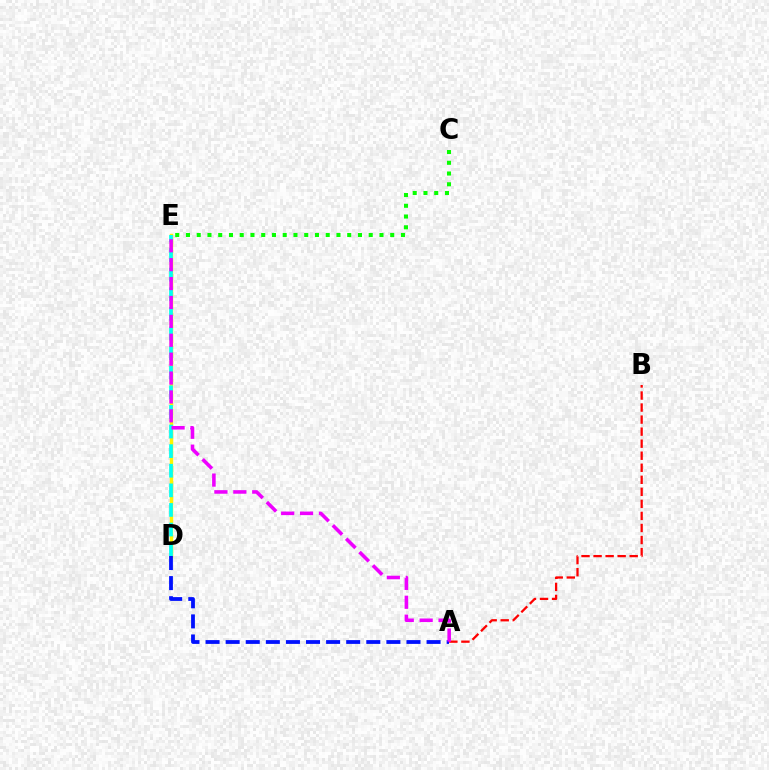{('D', 'E'): [{'color': '#fcf500', 'line_style': 'solid', 'thickness': 2.47}, {'color': '#00fff6', 'line_style': 'dashed', 'thickness': 2.66}], ('A', 'B'): [{'color': '#ff0000', 'line_style': 'dashed', 'thickness': 1.64}], ('A', 'D'): [{'color': '#0010ff', 'line_style': 'dashed', 'thickness': 2.73}], ('A', 'E'): [{'color': '#ee00ff', 'line_style': 'dashed', 'thickness': 2.57}], ('C', 'E'): [{'color': '#08ff00', 'line_style': 'dotted', 'thickness': 2.92}]}